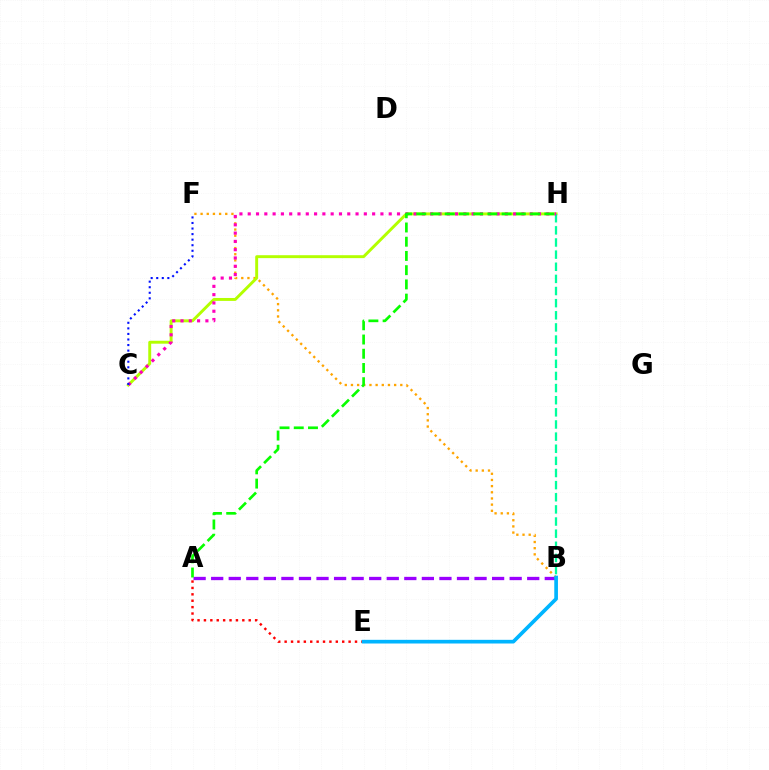{('A', 'B'): [{'color': '#9b00ff', 'line_style': 'dashed', 'thickness': 2.39}], ('A', 'E'): [{'color': '#ff0000', 'line_style': 'dotted', 'thickness': 1.74}], ('B', 'F'): [{'color': '#ffa500', 'line_style': 'dotted', 'thickness': 1.68}], ('C', 'H'): [{'color': '#b3ff00', 'line_style': 'solid', 'thickness': 2.11}, {'color': '#ff00bd', 'line_style': 'dotted', 'thickness': 2.25}], ('B', 'H'): [{'color': '#00ff9d', 'line_style': 'dashed', 'thickness': 1.65}], ('B', 'E'): [{'color': '#00b5ff', 'line_style': 'solid', 'thickness': 2.65}], ('A', 'H'): [{'color': '#08ff00', 'line_style': 'dashed', 'thickness': 1.93}], ('C', 'F'): [{'color': '#0010ff', 'line_style': 'dotted', 'thickness': 1.51}]}